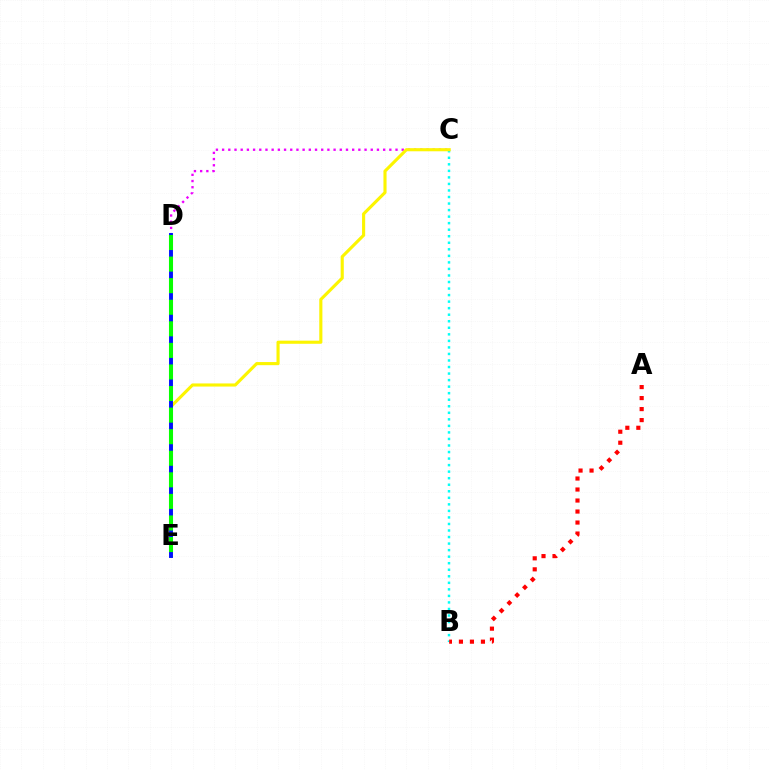{('B', 'C'): [{'color': '#00fff6', 'line_style': 'dotted', 'thickness': 1.78}], ('A', 'B'): [{'color': '#ff0000', 'line_style': 'dotted', 'thickness': 2.99}], ('C', 'D'): [{'color': '#ee00ff', 'line_style': 'dotted', 'thickness': 1.68}], ('C', 'E'): [{'color': '#fcf500', 'line_style': 'solid', 'thickness': 2.25}], ('D', 'E'): [{'color': '#0010ff', 'line_style': 'solid', 'thickness': 2.81}, {'color': '#08ff00', 'line_style': 'dashed', 'thickness': 2.93}]}